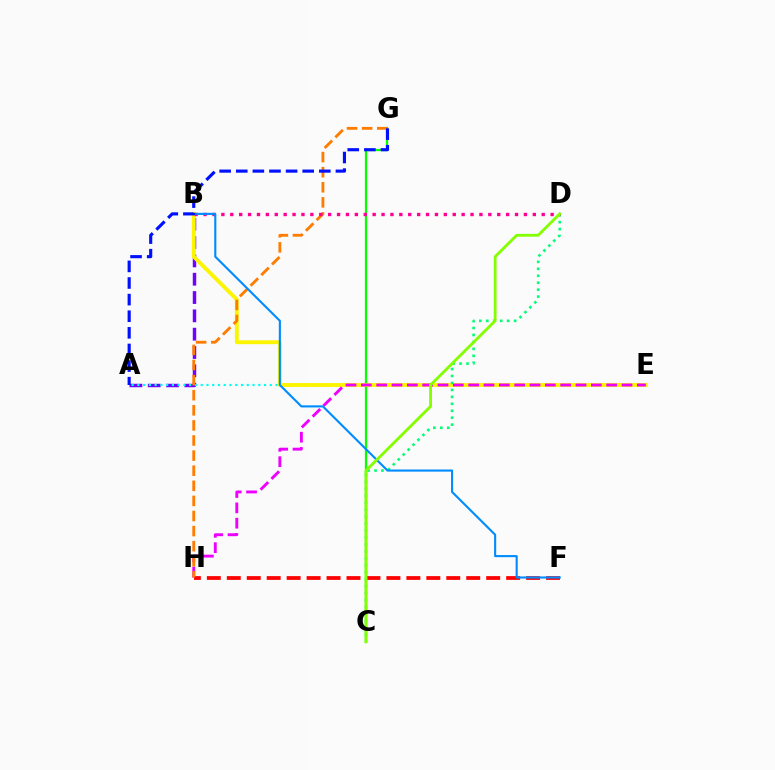{('C', 'G'): [{'color': '#08ff00', 'line_style': 'solid', 'thickness': 1.62}], ('A', 'B'): [{'color': '#7200ff', 'line_style': 'dashed', 'thickness': 2.49}], ('A', 'E'): [{'color': '#00fff6', 'line_style': 'dotted', 'thickness': 1.56}], ('B', 'E'): [{'color': '#fcf500', 'line_style': 'solid', 'thickness': 2.8}], ('F', 'H'): [{'color': '#ff0000', 'line_style': 'dashed', 'thickness': 2.71}], ('C', 'D'): [{'color': '#00ff74', 'line_style': 'dotted', 'thickness': 1.89}, {'color': '#84ff00', 'line_style': 'solid', 'thickness': 2.03}], ('E', 'H'): [{'color': '#ee00ff', 'line_style': 'dashed', 'thickness': 2.08}], ('G', 'H'): [{'color': '#ff7c00', 'line_style': 'dashed', 'thickness': 2.05}], ('B', 'D'): [{'color': '#ff0094', 'line_style': 'dotted', 'thickness': 2.42}], ('B', 'F'): [{'color': '#008cff', 'line_style': 'solid', 'thickness': 1.52}], ('A', 'G'): [{'color': '#0010ff', 'line_style': 'dashed', 'thickness': 2.26}]}